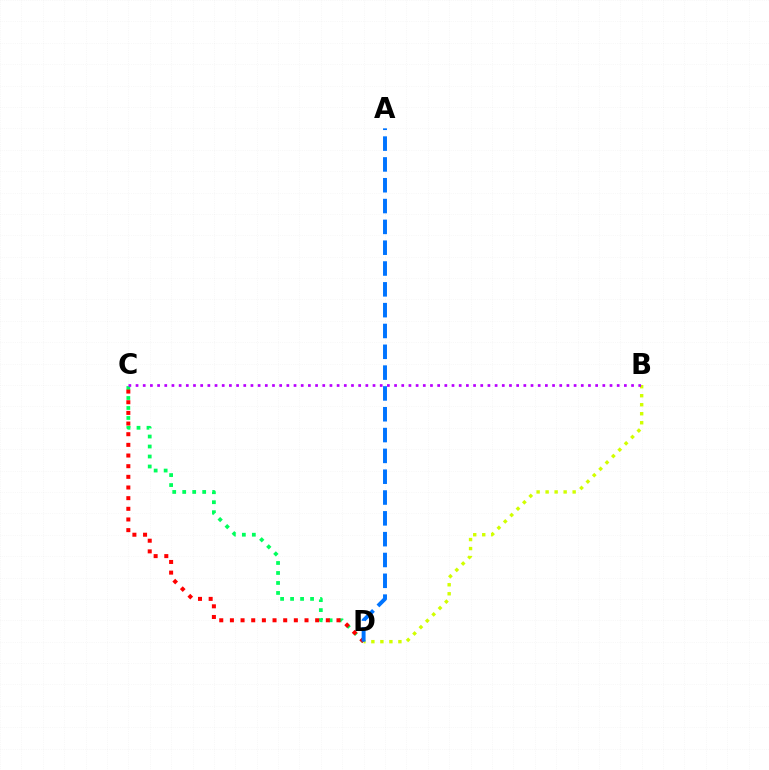{('B', 'D'): [{'color': '#d1ff00', 'line_style': 'dotted', 'thickness': 2.45}], ('C', 'D'): [{'color': '#00ff5c', 'line_style': 'dotted', 'thickness': 2.71}, {'color': '#ff0000', 'line_style': 'dotted', 'thickness': 2.9}], ('B', 'C'): [{'color': '#b900ff', 'line_style': 'dotted', 'thickness': 1.95}], ('A', 'D'): [{'color': '#0074ff', 'line_style': 'dashed', 'thickness': 2.83}]}